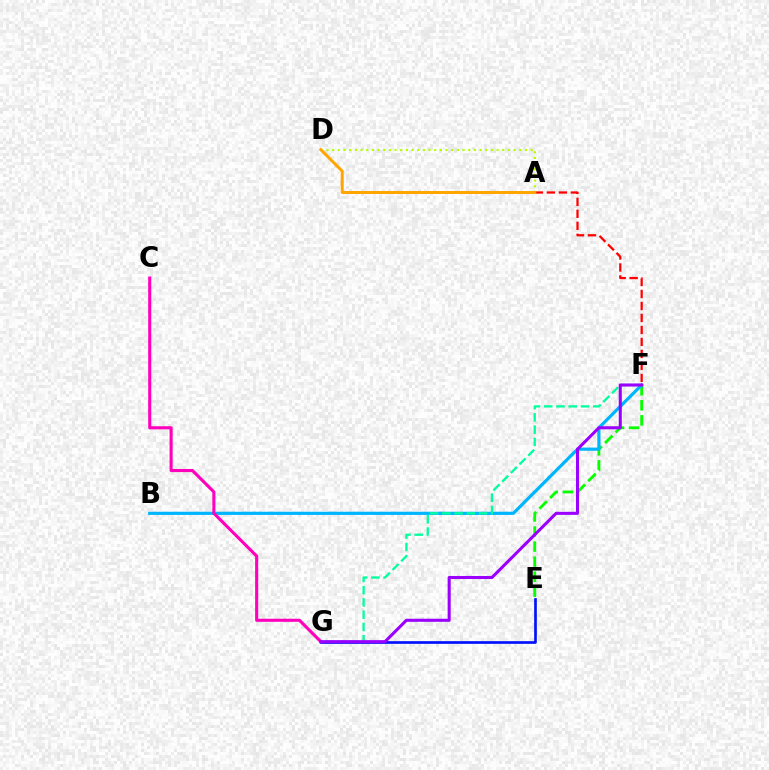{('E', 'F'): [{'color': '#08ff00', 'line_style': 'dashed', 'thickness': 2.04}], ('E', 'G'): [{'color': '#0010ff', 'line_style': 'solid', 'thickness': 1.93}], ('A', 'F'): [{'color': '#ff0000', 'line_style': 'dashed', 'thickness': 1.63}], ('A', 'D'): [{'color': '#b3ff00', 'line_style': 'dotted', 'thickness': 1.54}, {'color': '#ffa500', 'line_style': 'solid', 'thickness': 2.14}], ('B', 'F'): [{'color': '#00b5ff', 'line_style': 'solid', 'thickness': 2.29}], ('C', 'G'): [{'color': '#ff00bd', 'line_style': 'solid', 'thickness': 2.22}], ('F', 'G'): [{'color': '#00ff9d', 'line_style': 'dashed', 'thickness': 1.66}, {'color': '#9b00ff', 'line_style': 'solid', 'thickness': 2.21}]}